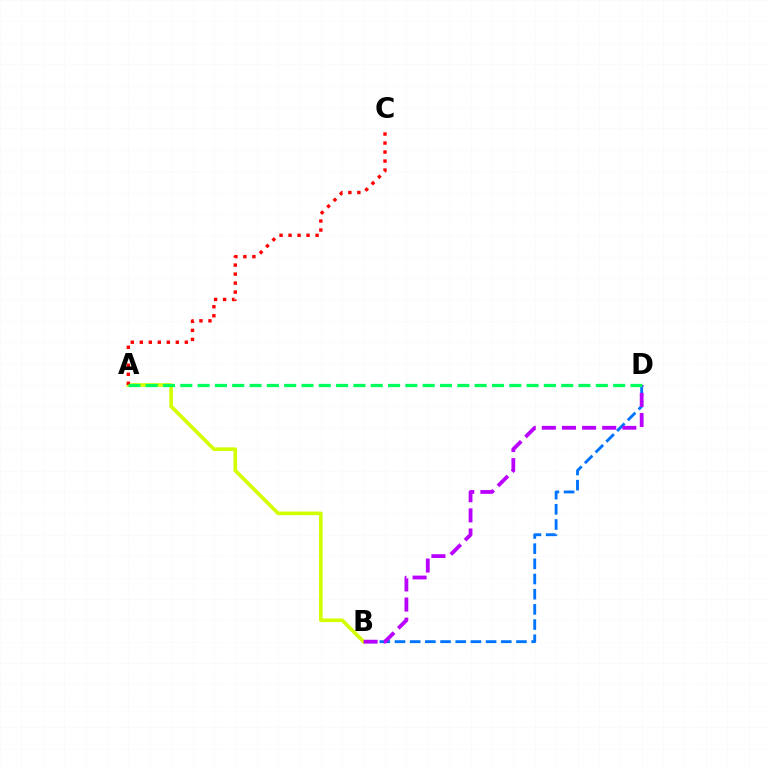{('A', 'B'): [{'color': '#d1ff00', 'line_style': 'solid', 'thickness': 2.61}], ('B', 'D'): [{'color': '#0074ff', 'line_style': 'dashed', 'thickness': 2.06}, {'color': '#b900ff', 'line_style': 'dashed', 'thickness': 2.73}], ('A', 'C'): [{'color': '#ff0000', 'line_style': 'dotted', 'thickness': 2.45}], ('A', 'D'): [{'color': '#00ff5c', 'line_style': 'dashed', 'thickness': 2.35}]}